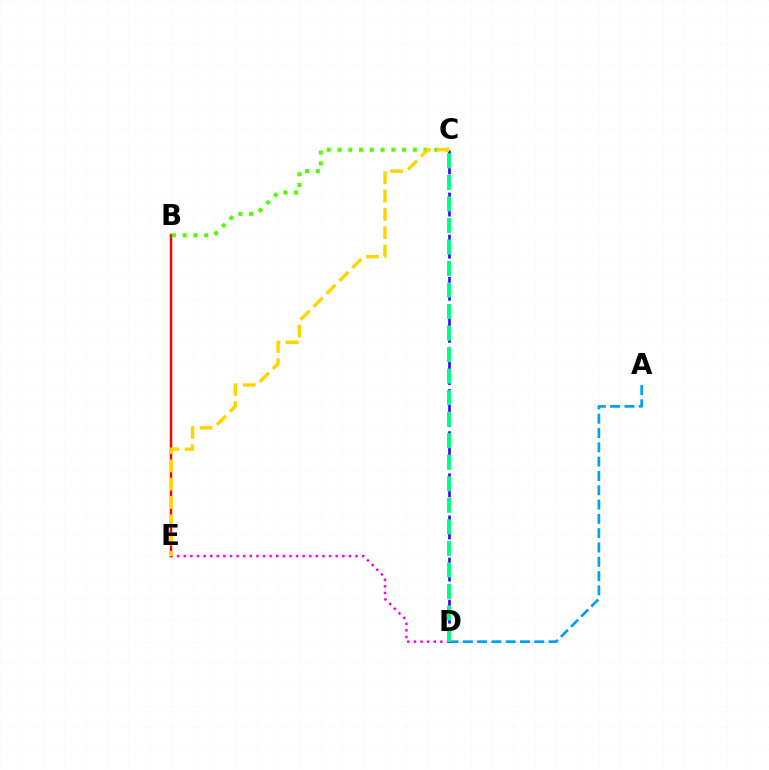{('D', 'E'): [{'color': '#ff00ed', 'line_style': 'dotted', 'thickness': 1.79}], ('A', 'D'): [{'color': '#009eff', 'line_style': 'dashed', 'thickness': 1.94}], ('B', 'E'): [{'color': '#ff0000', 'line_style': 'solid', 'thickness': 1.75}], ('C', 'D'): [{'color': '#3700ff', 'line_style': 'dashed', 'thickness': 1.91}, {'color': '#00ff86', 'line_style': 'dashed', 'thickness': 2.92}], ('B', 'C'): [{'color': '#4fff00', 'line_style': 'dotted', 'thickness': 2.92}], ('C', 'E'): [{'color': '#ffd500', 'line_style': 'dashed', 'thickness': 2.49}]}